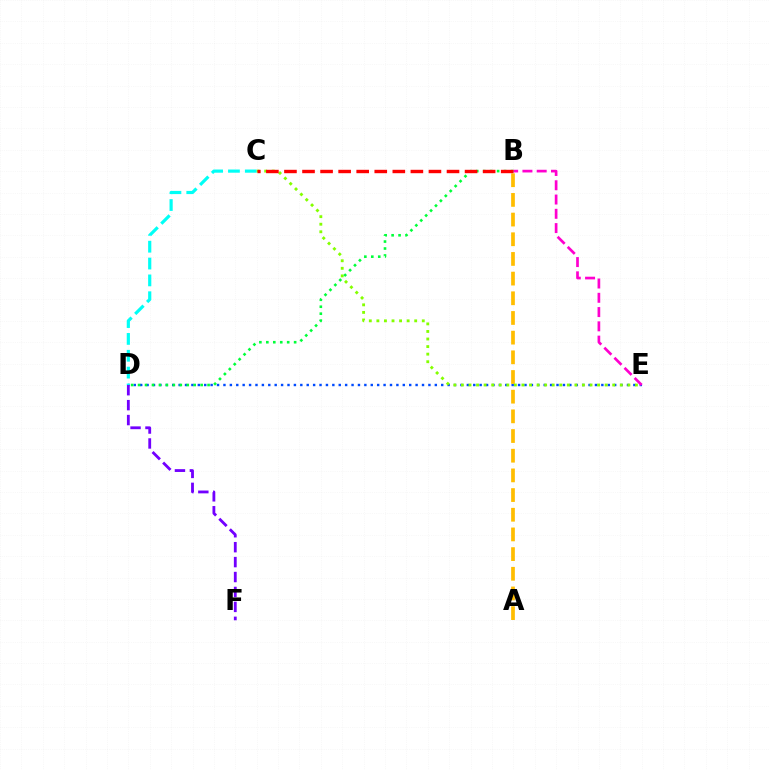{('D', 'E'): [{'color': '#004bff', 'line_style': 'dotted', 'thickness': 1.74}], ('C', 'D'): [{'color': '#00fff6', 'line_style': 'dashed', 'thickness': 2.29}], ('B', 'E'): [{'color': '#ff00cf', 'line_style': 'dashed', 'thickness': 1.94}], ('D', 'F'): [{'color': '#7200ff', 'line_style': 'dashed', 'thickness': 2.03}], ('A', 'B'): [{'color': '#ffbd00', 'line_style': 'dashed', 'thickness': 2.67}], ('C', 'E'): [{'color': '#84ff00', 'line_style': 'dotted', 'thickness': 2.06}], ('B', 'D'): [{'color': '#00ff39', 'line_style': 'dotted', 'thickness': 1.89}], ('B', 'C'): [{'color': '#ff0000', 'line_style': 'dashed', 'thickness': 2.45}]}